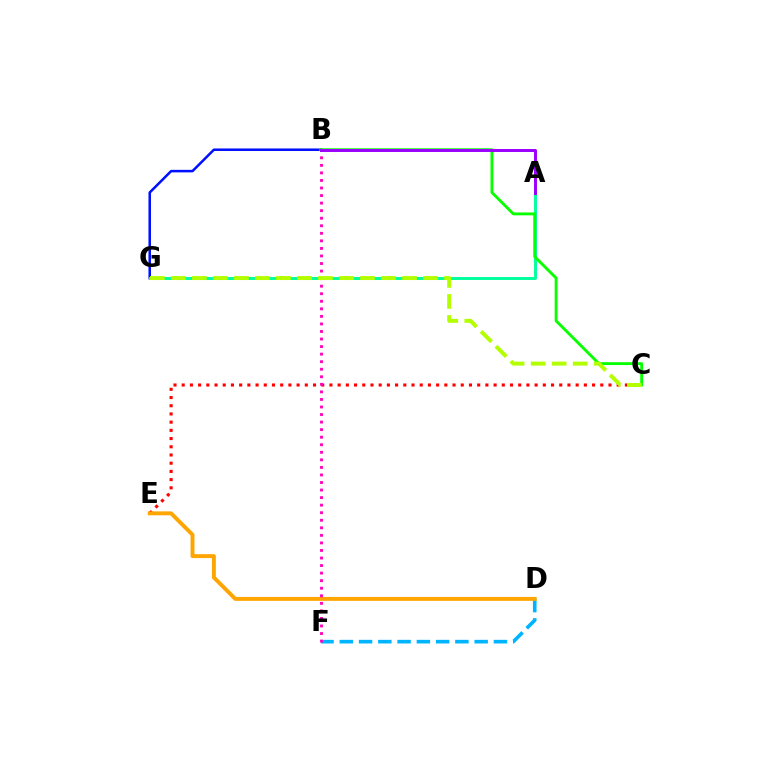{('B', 'G'): [{'color': '#0010ff', 'line_style': 'solid', 'thickness': 1.82}], ('A', 'G'): [{'color': '#00ff9d', 'line_style': 'solid', 'thickness': 2.11}], ('C', 'E'): [{'color': '#ff0000', 'line_style': 'dotted', 'thickness': 2.23}], ('D', 'F'): [{'color': '#00b5ff', 'line_style': 'dashed', 'thickness': 2.62}], ('B', 'C'): [{'color': '#08ff00', 'line_style': 'solid', 'thickness': 2.07}], ('D', 'E'): [{'color': '#ffa500', 'line_style': 'solid', 'thickness': 2.82}], ('B', 'F'): [{'color': '#ff00bd', 'line_style': 'dotted', 'thickness': 2.05}], ('C', 'G'): [{'color': '#b3ff00', 'line_style': 'dashed', 'thickness': 2.85}], ('A', 'B'): [{'color': '#9b00ff', 'line_style': 'solid', 'thickness': 2.13}]}